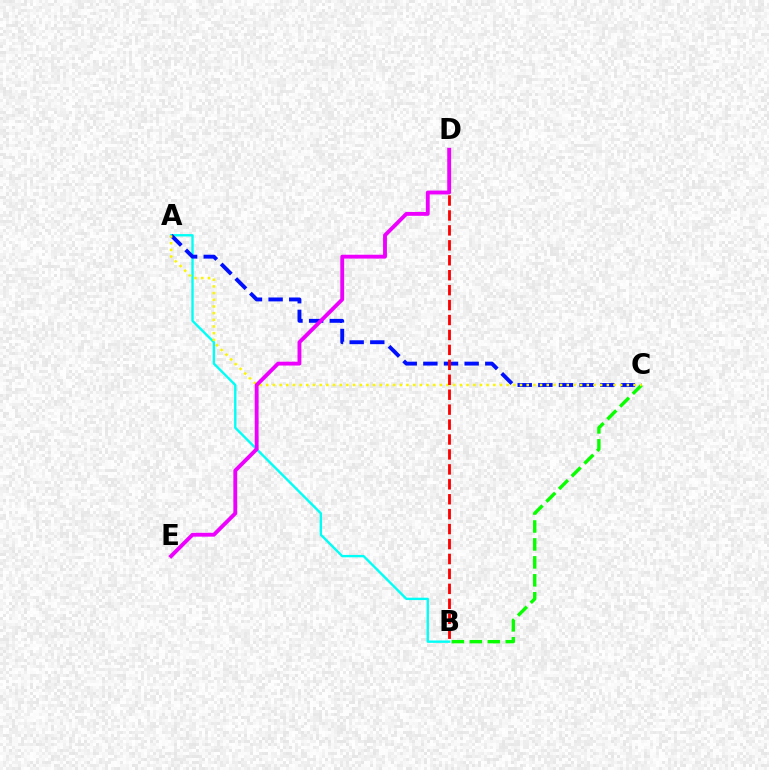{('A', 'B'): [{'color': '#00fff6', 'line_style': 'solid', 'thickness': 1.71}], ('A', 'C'): [{'color': '#0010ff', 'line_style': 'dashed', 'thickness': 2.8}, {'color': '#fcf500', 'line_style': 'dotted', 'thickness': 1.81}], ('B', 'C'): [{'color': '#08ff00', 'line_style': 'dashed', 'thickness': 2.44}], ('B', 'D'): [{'color': '#ff0000', 'line_style': 'dashed', 'thickness': 2.03}], ('D', 'E'): [{'color': '#ee00ff', 'line_style': 'solid', 'thickness': 2.78}]}